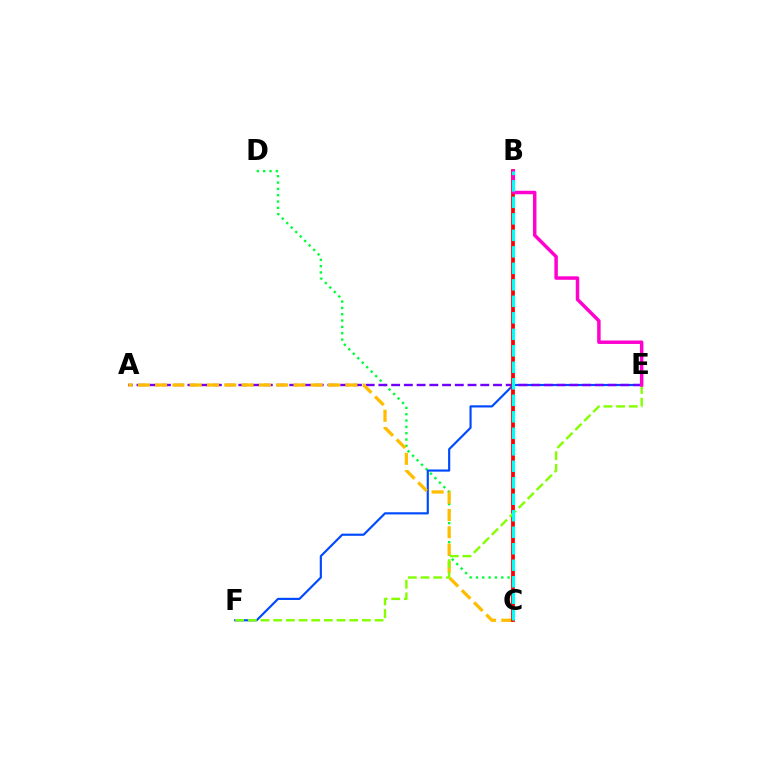{('C', 'D'): [{'color': '#00ff39', 'line_style': 'dotted', 'thickness': 1.72}], ('E', 'F'): [{'color': '#004bff', 'line_style': 'solid', 'thickness': 1.56}, {'color': '#84ff00', 'line_style': 'dashed', 'thickness': 1.72}], ('A', 'E'): [{'color': '#7200ff', 'line_style': 'dashed', 'thickness': 1.73}], ('A', 'C'): [{'color': '#ffbd00', 'line_style': 'dashed', 'thickness': 2.35}], ('B', 'C'): [{'color': '#ff0000', 'line_style': 'solid', 'thickness': 2.72}, {'color': '#00fff6', 'line_style': 'dashed', 'thickness': 2.24}], ('B', 'E'): [{'color': '#ff00cf', 'line_style': 'solid', 'thickness': 2.5}]}